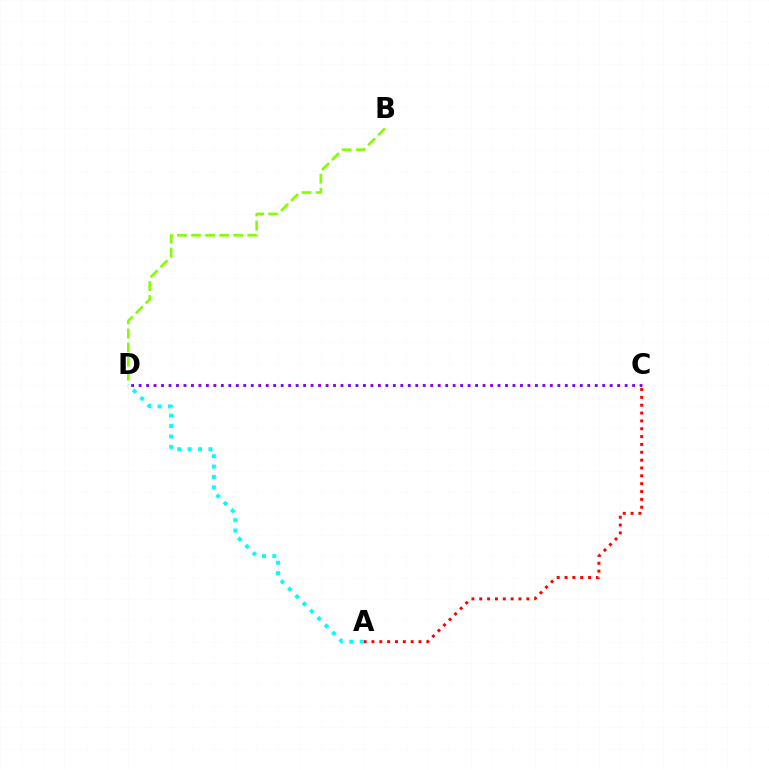{('A', 'C'): [{'color': '#ff0000', 'line_style': 'dotted', 'thickness': 2.13}], ('C', 'D'): [{'color': '#7200ff', 'line_style': 'dotted', 'thickness': 2.03}], ('A', 'D'): [{'color': '#00fff6', 'line_style': 'dotted', 'thickness': 2.83}], ('B', 'D'): [{'color': '#84ff00', 'line_style': 'dashed', 'thickness': 1.91}]}